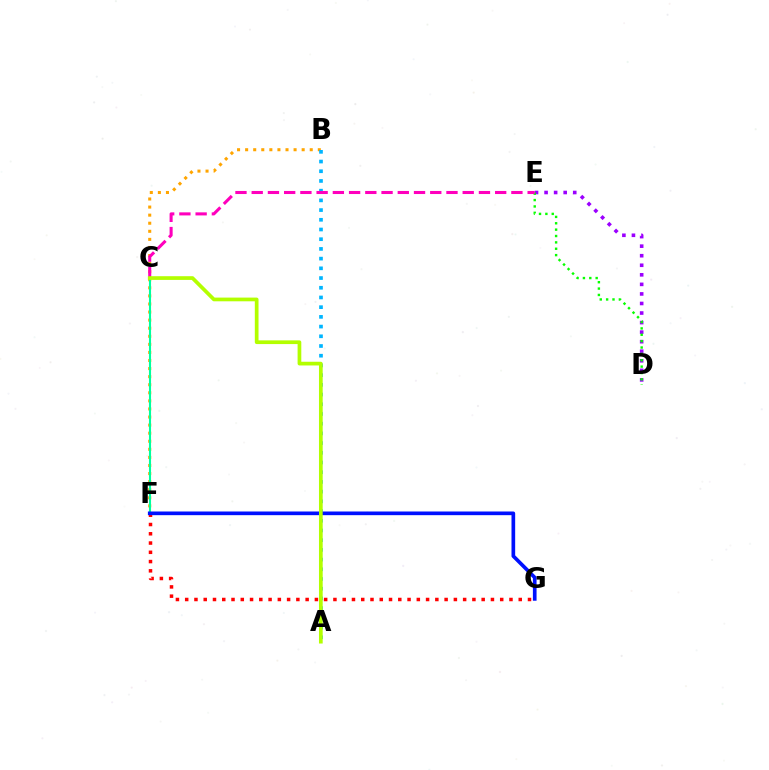{('F', 'G'): [{'color': '#ff0000', 'line_style': 'dotted', 'thickness': 2.52}, {'color': '#0010ff', 'line_style': 'solid', 'thickness': 2.64}], ('D', 'E'): [{'color': '#9b00ff', 'line_style': 'dotted', 'thickness': 2.6}, {'color': '#08ff00', 'line_style': 'dotted', 'thickness': 1.73}], ('B', 'F'): [{'color': '#ffa500', 'line_style': 'dotted', 'thickness': 2.19}], ('C', 'F'): [{'color': '#00ff9d', 'line_style': 'solid', 'thickness': 1.51}], ('A', 'B'): [{'color': '#00b5ff', 'line_style': 'dotted', 'thickness': 2.64}], ('C', 'E'): [{'color': '#ff00bd', 'line_style': 'dashed', 'thickness': 2.21}], ('A', 'C'): [{'color': '#b3ff00', 'line_style': 'solid', 'thickness': 2.67}]}